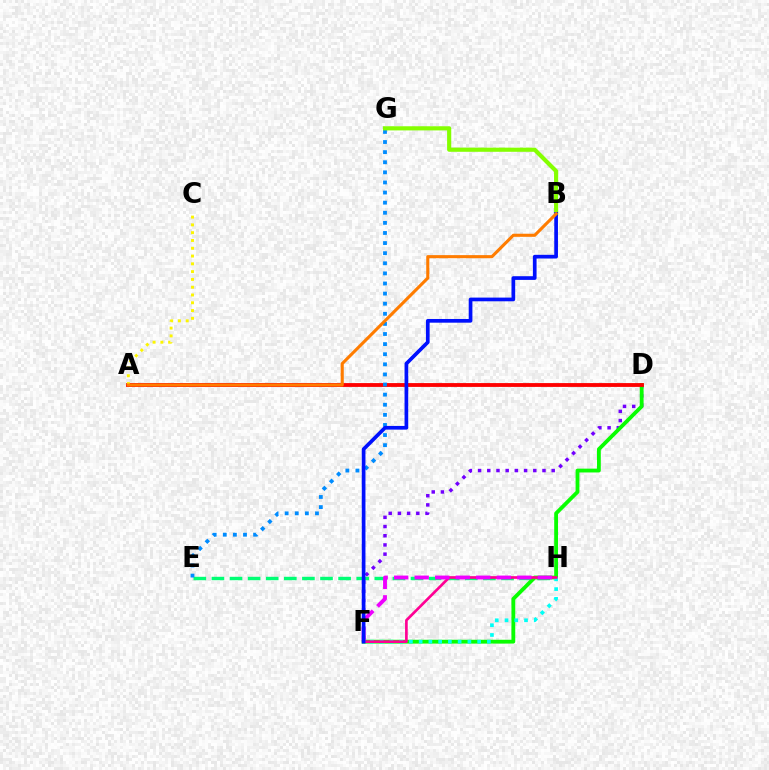{('D', 'F'): [{'color': '#7200ff', 'line_style': 'dotted', 'thickness': 2.5}, {'color': '#08ff00', 'line_style': 'solid', 'thickness': 2.75}], ('E', 'H'): [{'color': '#00ff74', 'line_style': 'dashed', 'thickness': 2.46}], ('F', 'H'): [{'color': '#00fff6', 'line_style': 'dotted', 'thickness': 2.65}, {'color': '#ff0094', 'line_style': 'solid', 'thickness': 1.92}, {'color': '#ee00ff', 'line_style': 'dashed', 'thickness': 2.79}], ('A', 'D'): [{'color': '#ff0000', 'line_style': 'solid', 'thickness': 2.76}], ('E', 'G'): [{'color': '#008cff', 'line_style': 'dotted', 'thickness': 2.75}], ('A', 'C'): [{'color': '#fcf500', 'line_style': 'dotted', 'thickness': 2.12}], ('B', 'G'): [{'color': '#84ff00', 'line_style': 'solid', 'thickness': 2.98}], ('B', 'F'): [{'color': '#0010ff', 'line_style': 'solid', 'thickness': 2.66}], ('A', 'B'): [{'color': '#ff7c00', 'line_style': 'solid', 'thickness': 2.23}]}